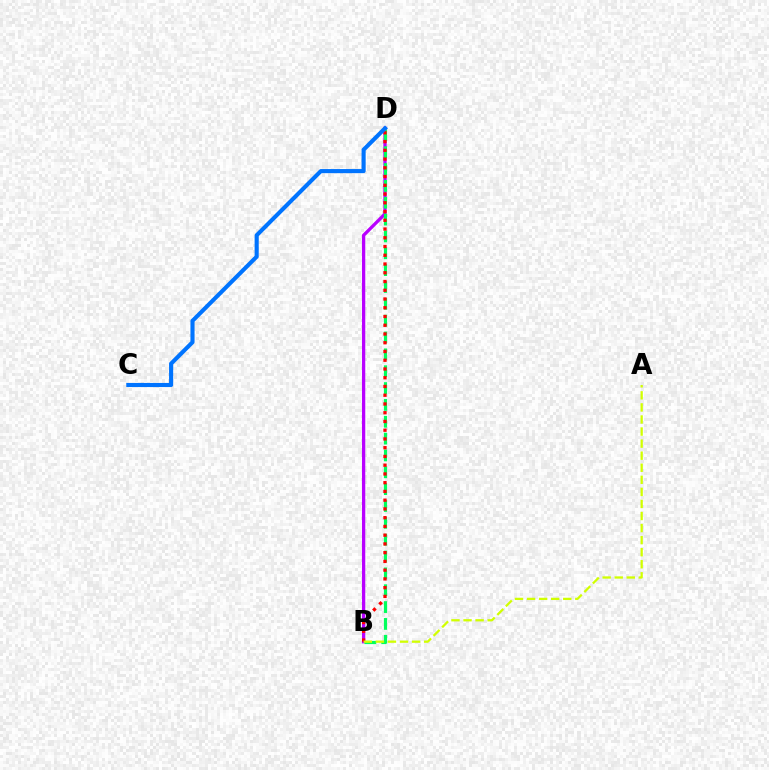{('B', 'D'): [{'color': '#b900ff', 'line_style': 'solid', 'thickness': 2.36}, {'color': '#00ff5c', 'line_style': 'dashed', 'thickness': 2.29}, {'color': '#ff0000', 'line_style': 'dotted', 'thickness': 2.38}], ('C', 'D'): [{'color': '#0074ff', 'line_style': 'solid', 'thickness': 2.96}], ('A', 'B'): [{'color': '#d1ff00', 'line_style': 'dashed', 'thickness': 1.64}]}